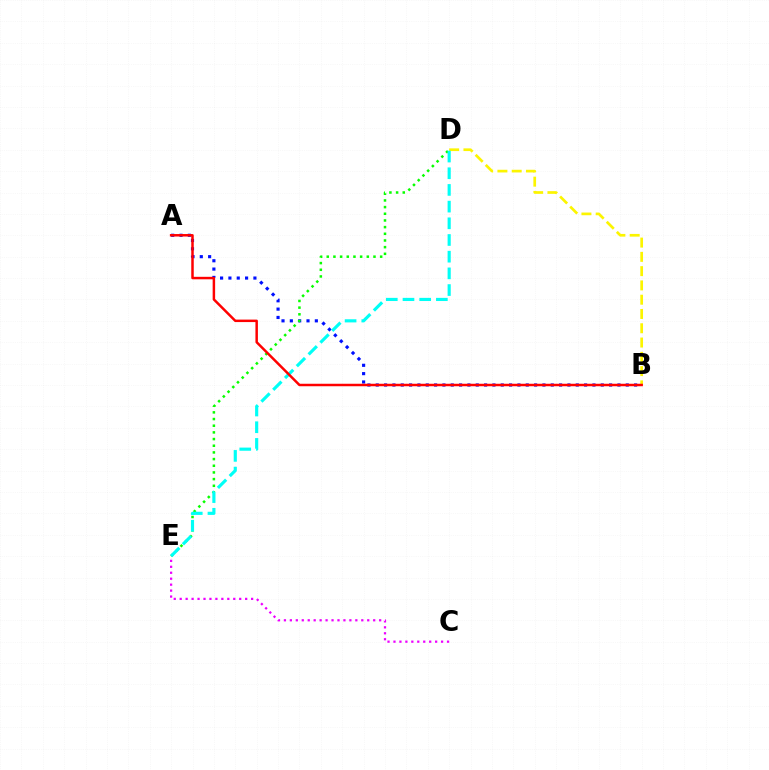{('A', 'B'): [{'color': '#0010ff', 'line_style': 'dotted', 'thickness': 2.26}, {'color': '#ff0000', 'line_style': 'solid', 'thickness': 1.79}], ('D', 'E'): [{'color': '#08ff00', 'line_style': 'dotted', 'thickness': 1.81}, {'color': '#00fff6', 'line_style': 'dashed', 'thickness': 2.27}], ('B', 'D'): [{'color': '#fcf500', 'line_style': 'dashed', 'thickness': 1.94}], ('C', 'E'): [{'color': '#ee00ff', 'line_style': 'dotted', 'thickness': 1.62}]}